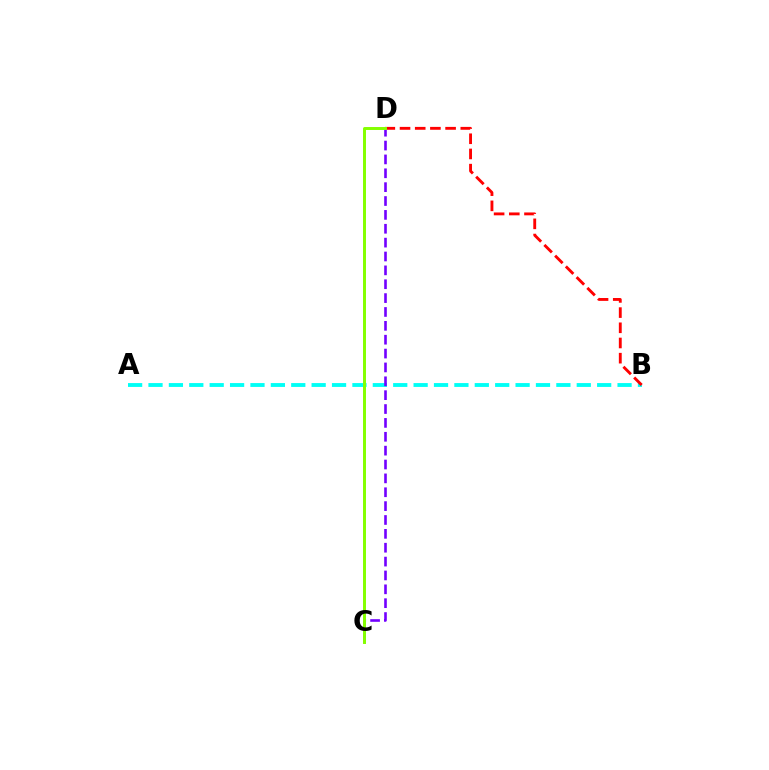{('A', 'B'): [{'color': '#00fff6', 'line_style': 'dashed', 'thickness': 2.77}], ('C', 'D'): [{'color': '#7200ff', 'line_style': 'dashed', 'thickness': 1.88}, {'color': '#84ff00', 'line_style': 'solid', 'thickness': 2.13}], ('B', 'D'): [{'color': '#ff0000', 'line_style': 'dashed', 'thickness': 2.06}]}